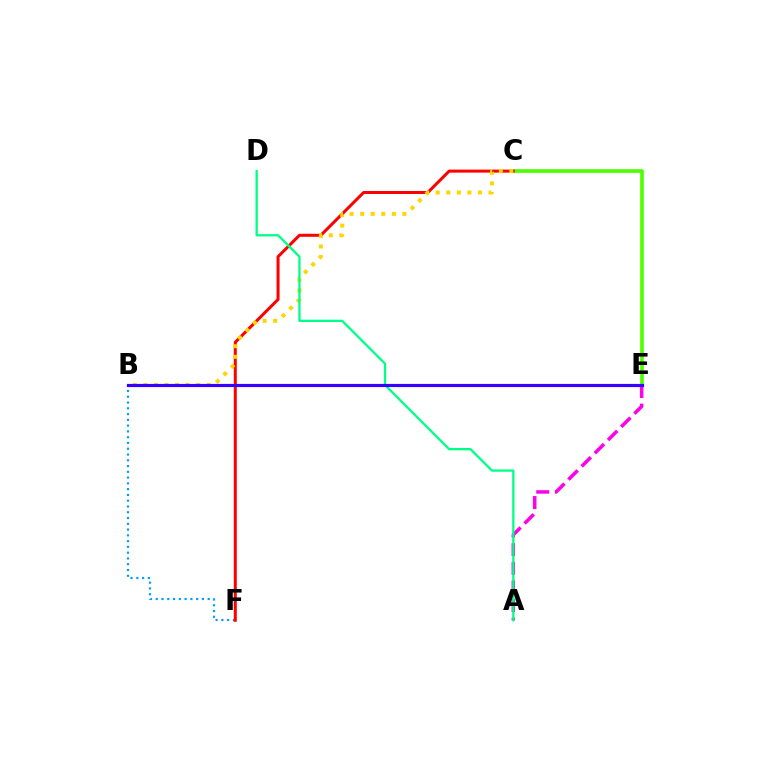{('C', 'E'): [{'color': '#4fff00', 'line_style': 'solid', 'thickness': 2.66}], ('B', 'F'): [{'color': '#009eff', 'line_style': 'dotted', 'thickness': 1.57}], ('A', 'E'): [{'color': '#ff00ed', 'line_style': 'dashed', 'thickness': 2.53}], ('C', 'F'): [{'color': '#ff0000', 'line_style': 'solid', 'thickness': 2.17}], ('B', 'C'): [{'color': '#ffd500', 'line_style': 'dotted', 'thickness': 2.87}], ('A', 'D'): [{'color': '#00ff86', 'line_style': 'solid', 'thickness': 1.65}], ('B', 'E'): [{'color': '#3700ff', 'line_style': 'solid', 'thickness': 2.29}]}